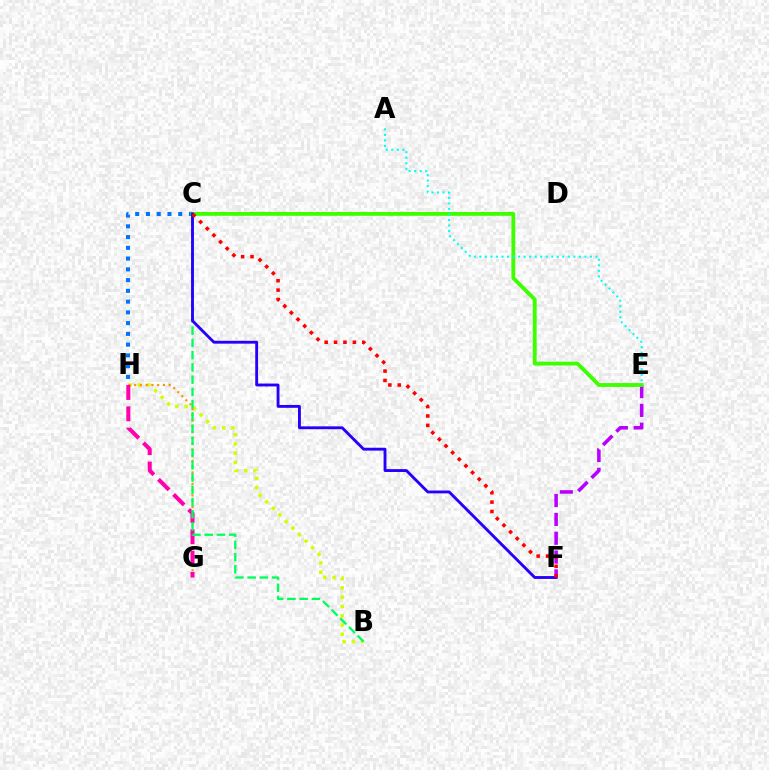{('B', 'H'): [{'color': '#d1ff00', 'line_style': 'dotted', 'thickness': 2.52}], ('C', 'H'): [{'color': '#0074ff', 'line_style': 'dotted', 'thickness': 2.92}], ('E', 'F'): [{'color': '#b900ff', 'line_style': 'dashed', 'thickness': 2.56}], ('G', 'H'): [{'color': '#ff9400', 'line_style': 'dotted', 'thickness': 1.56}, {'color': '#ff00ac', 'line_style': 'dashed', 'thickness': 2.9}], ('C', 'E'): [{'color': '#3dff00', 'line_style': 'solid', 'thickness': 2.76}], ('B', 'C'): [{'color': '#00ff5c', 'line_style': 'dashed', 'thickness': 1.66}], ('C', 'F'): [{'color': '#2500ff', 'line_style': 'solid', 'thickness': 2.06}, {'color': '#ff0000', 'line_style': 'dotted', 'thickness': 2.55}], ('A', 'E'): [{'color': '#00fff6', 'line_style': 'dotted', 'thickness': 1.5}]}